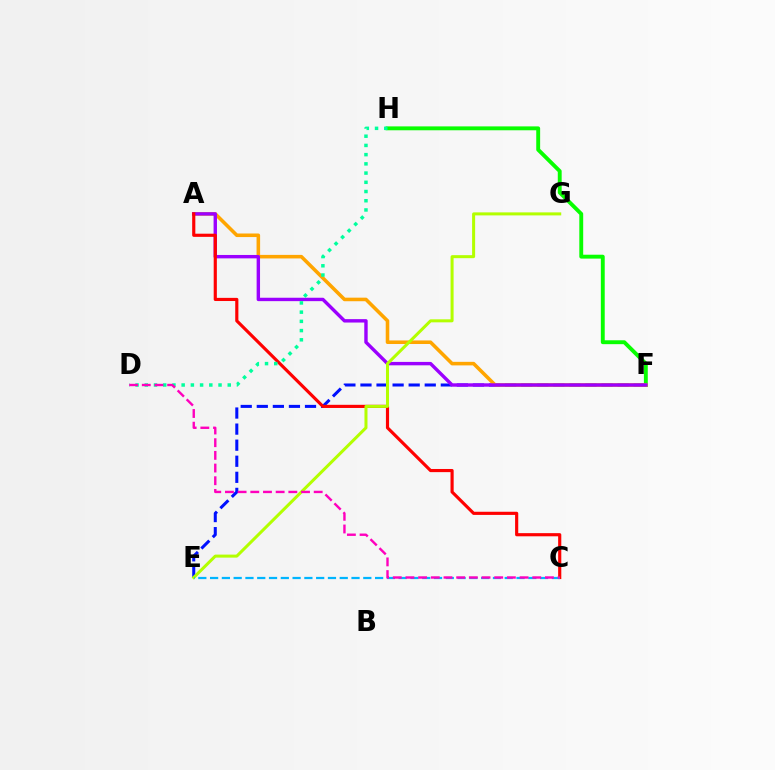{('F', 'H'): [{'color': '#08ff00', 'line_style': 'solid', 'thickness': 2.8}], ('E', 'F'): [{'color': '#0010ff', 'line_style': 'dashed', 'thickness': 2.18}], ('A', 'F'): [{'color': '#ffa500', 'line_style': 'solid', 'thickness': 2.56}, {'color': '#9b00ff', 'line_style': 'solid', 'thickness': 2.45}], ('A', 'C'): [{'color': '#ff0000', 'line_style': 'solid', 'thickness': 2.27}], ('D', 'H'): [{'color': '#00ff9d', 'line_style': 'dotted', 'thickness': 2.5}], ('E', 'G'): [{'color': '#b3ff00', 'line_style': 'solid', 'thickness': 2.17}], ('C', 'E'): [{'color': '#00b5ff', 'line_style': 'dashed', 'thickness': 1.6}], ('C', 'D'): [{'color': '#ff00bd', 'line_style': 'dashed', 'thickness': 1.72}]}